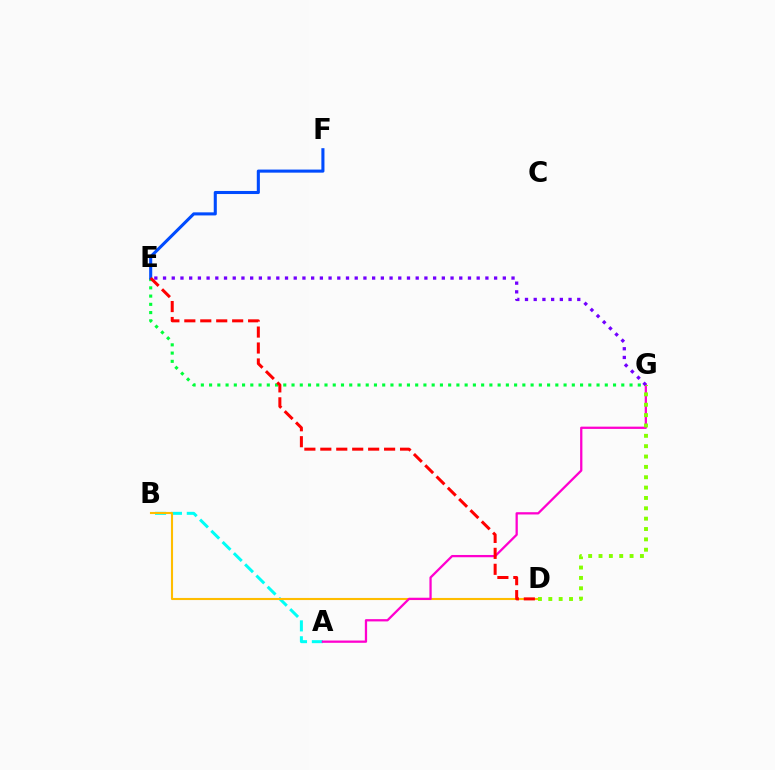{('E', 'G'): [{'color': '#00ff39', 'line_style': 'dotted', 'thickness': 2.24}, {'color': '#7200ff', 'line_style': 'dotted', 'thickness': 2.37}], ('A', 'B'): [{'color': '#00fff6', 'line_style': 'dashed', 'thickness': 2.16}], ('B', 'D'): [{'color': '#ffbd00', 'line_style': 'solid', 'thickness': 1.52}], ('E', 'F'): [{'color': '#004bff', 'line_style': 'solid', 'thickness': 2.22}], ('A', 'G'): [{'color': '#ff00cf', 'line_style': 'solid', 'thickness': 1.64}], ('D', 'G'): [{'color': '#84ff00', 'line_style': 'dotted', 'thickness': 2.81}], ('D', 'E'): [{'color': '#ff0000', 'line_style': 'dashed', 'thickness': 2.17}]}